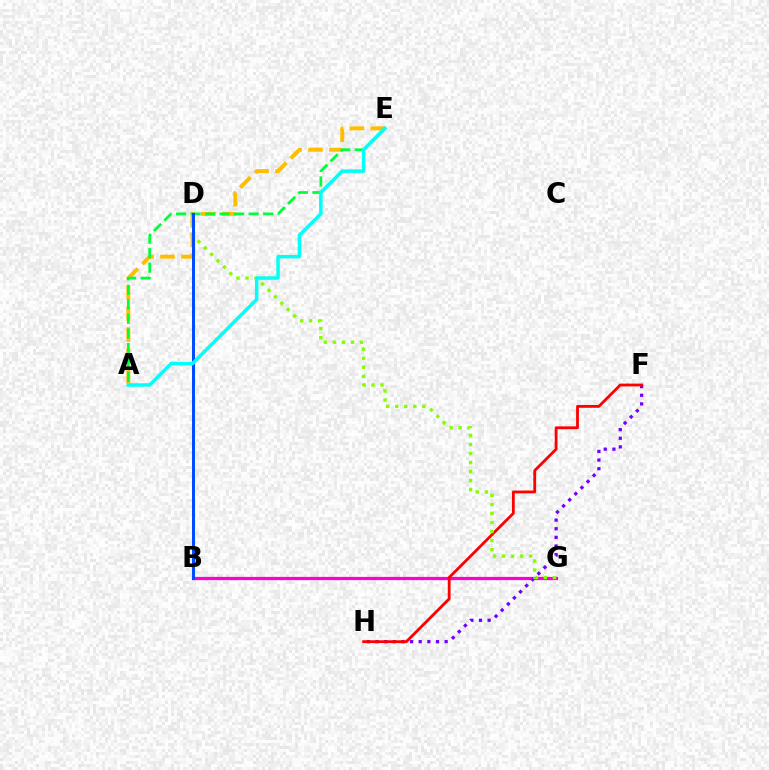{('B', 'G'): [{'color': '#ff00cf', 'line_style': 'solid', 'thickness': 2.33}], ('F', 'H'): [{'color': '#7200ff', 'line_style': 'dotted', 'thickness': 2.35}, {'color': '#ff0000', 'line_style': 'solid', 'thickness': 2.02}], ('A', 'E'): [{'color': '#ffbd00', 'line_style': 'dashed', 'thickness': 2.84}, {'color': '#00ff39', 'line_style': 'dashed', 'thickness': 1.97}, {'color': '#00fff6', 'line_style': 'solid', 'thickness': 2.51}], ('D', 'G'): [{'color': '#84ff00', 'line_style': 'dotted', 'thickness': 2.45}], ('B', 'D'): [{'color': '#004bff', 'line_style': 'solid', 'thickness': 2.15}]}